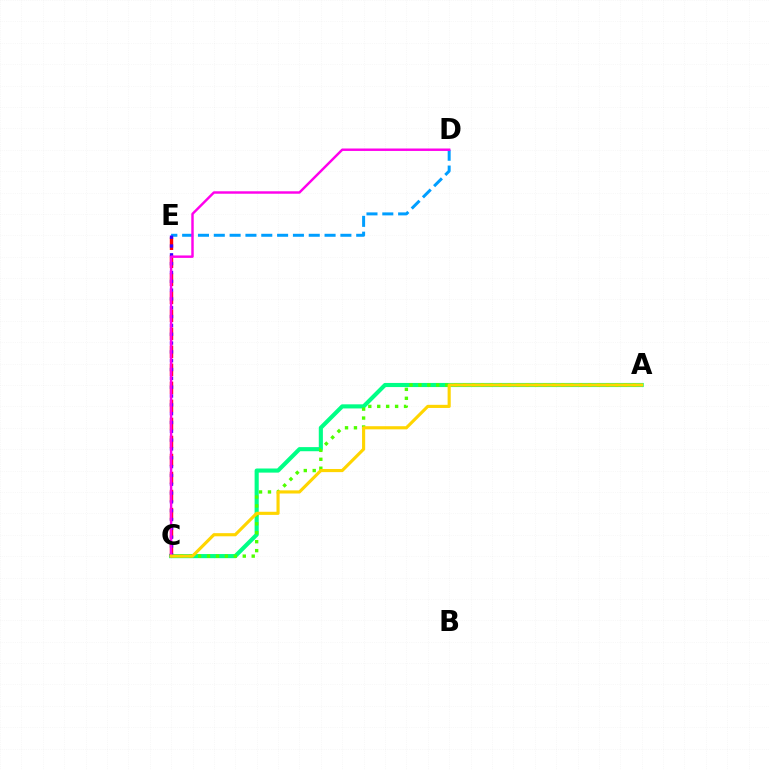{('D', 'E'): [{'color': '#009eff', 'line_style': 'dashed', 'thickness': 2.15}], ('A', 'C'): [{'color': '#00ff86', 'line_style': 'solid', 'thickness': 2.96}, {'color': '#4fff00', 'line_style': 'dotted', 'thickness': 2.43}, {'color': '#ffd500', 'line_style': 'solid', 'thickness': 2.26}], ('C', 'E'): [{'color': '#ff0000', 'line_style': 'dashed', 'thickness': 2.45}, {'color': '#3700ff', 'line_style': 'dotted', 'thickness': 2.4}], ('C', 'D'): [{'color': '#ff00ed', 'line_style': 'solid', 'thickness': 1.76}]}